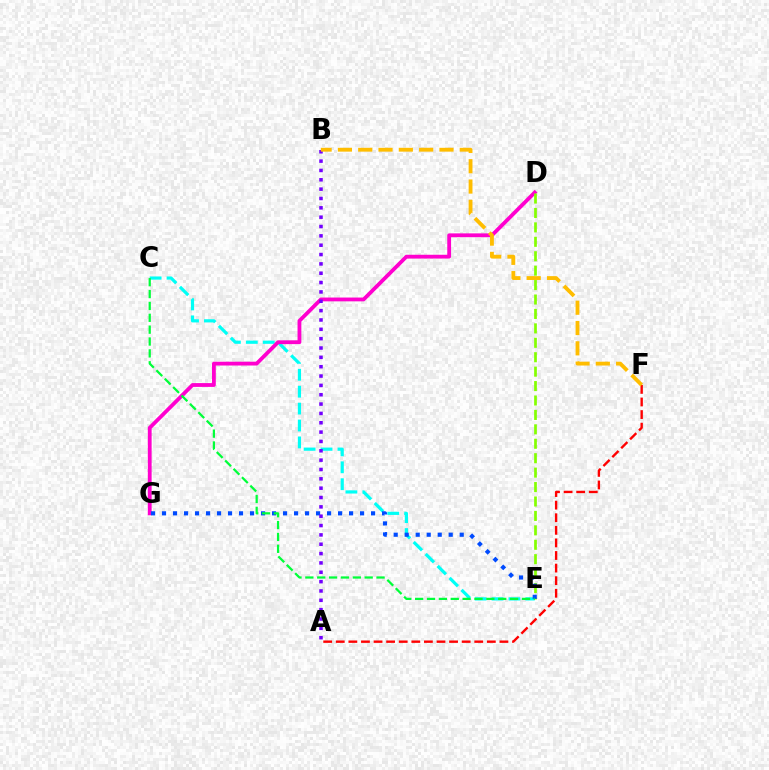{('C', 'E'): [{'color': '#00fff6', 'line_style': 'dashed', 'thickness': 2.3}, {'color': '#00ff39', 'line_style': 'dashed', 'thickness': 1.61}], ('D', 'G'): [{'color': '#ff00cf', 'line_style': 'solid', 'thickness': 2.74}], ('D', 'E'): [{'color': '#84ff00', 'line_style': 'dashed', 'thickness': 1.96}], ('E', 'G'): [{'color': '#004bff', 'line_style': 'dotted', 'thickness': 2.99}], ('A', 'B'): [{'color': '#7200ff', 'line_style': 'dotted', 'thickness': 2.54}], ('A', 'F'): [{'color': '#ff0000', 'line_style': 'dashed', 'thickness': 1.71}], ('B', 'F'): [{'color': '#ffbd00', 'line_style': 'dashed', 'thickness': 2.76}]}